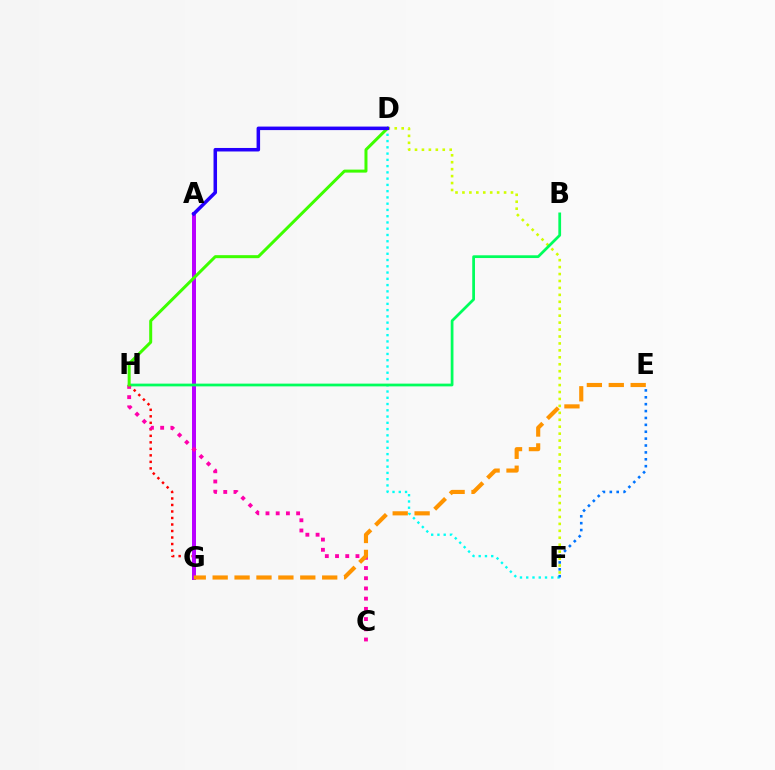{('D', 'F'): [{'color': '#d1ff00', 'line_style': 'dotted', 'thickness': 1.89}, {'color': '#00fff6', 'line_style': 'dotted', 'thickness': 1.7}], ('G', 'H'): [{'color': '#ff0000', 'line_style': 'dotted', 'thickness': 1.77}], ('E', 'F'): [{'color': '#0074ff', 'line_style': 'dotted', 'thickness': 1.87}], ('A', 'G'): [{'color': '#b900ff', 'line_style': 'solid', 'thickness': 2.86}], ('B', 'H'): [{'color': '#00ff5c', 'line_style': 'solid', 'thickness': 1.98}], ('C', 'H'): [{'color': '#ff00ac', 'line_style': 'dotted', 'thickness': 2.77}], ('E', 'G'): [{'color': '#ff9400', 'line_style': 'dashed', 'thickness': 2.98}], ('D', 'H'): [{'color': '#3dff00', 'line_style': 'solid', 'thickness': 2.16}], ('A', 'D'): [{'color': '#2500ff', 'line_style': 'solid', 'thickness': 2.53}]}